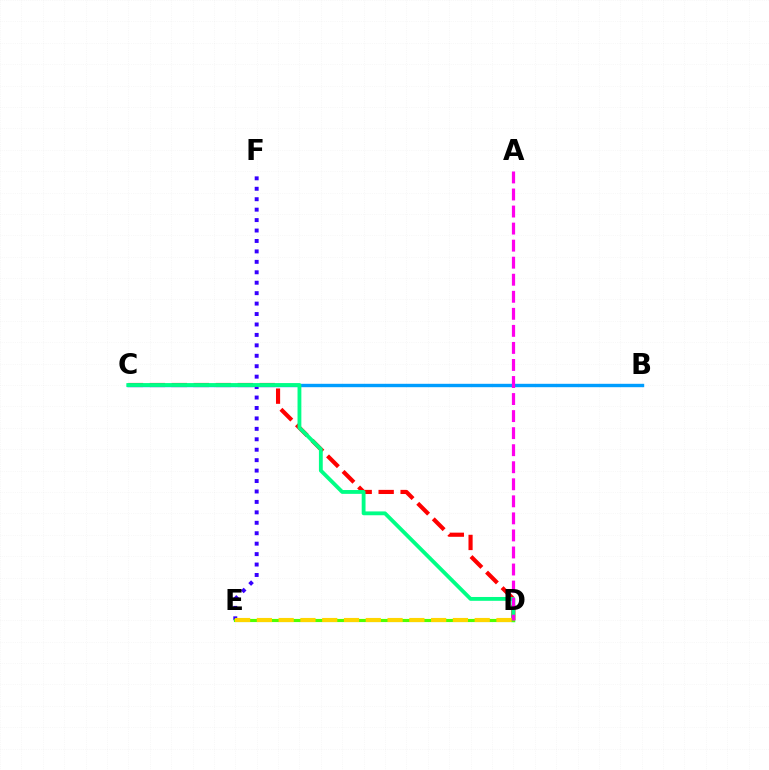{('C', 'D'): [{'color': '#ff0000', 'line_style': 'dashed', 'thickness': 2.98}, {'color': '#00ff86', 'line_style': 'solid', 'thickness': 2.76}], ('B', 'C'): [{'color': '#009eff', 'line_style': 'solid', 'thickness': 2.44}], ('E', 'F'): [{'color': '#3700ff', 'line_style': 'dotted', 'thickness': 2.84}], ('D', 'E'): [{'color': '#4fff00', 'line_style': 'solid', 'thickness': 2.26}, {'color': '#ffd500', 'line_style': 'dashed', 'thickness': 2.96}], ('A', 'D'): [{'color': '#ff00ed', 'line_style': 'dashed', 'thickness': 2.32}]}